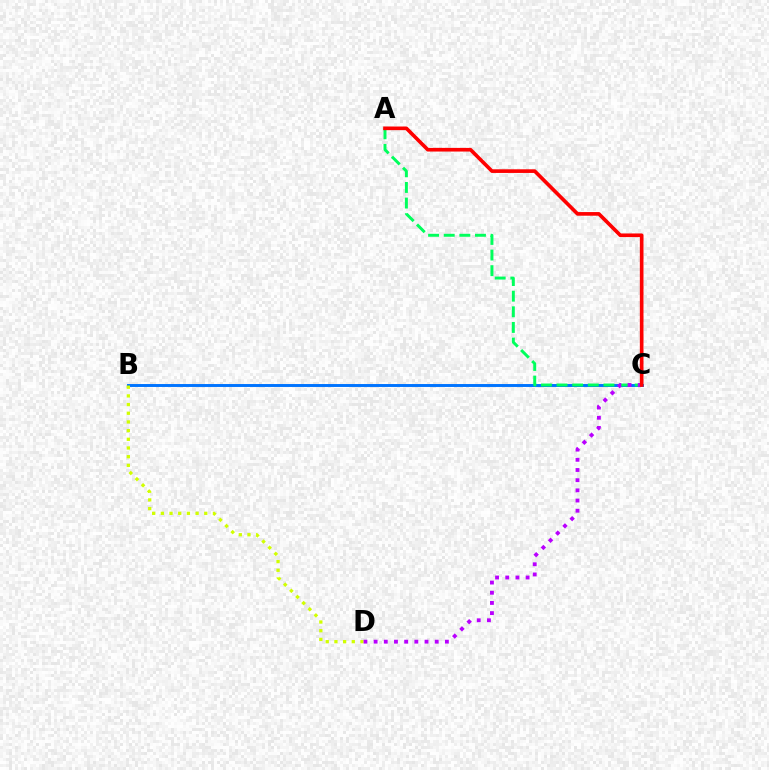{('B', 'C'): [{'color': '#0074ff', 'line_style': 'solid', 'thickness': 2.11}], ('A', 'C'): [{'color': '#00ff5c', 'line_style': 'dashed', 'thickness': 2.12}, {'color': '#ff0000', 'line_style': 'solid', 'thickness': 2.63}], ('B', 'D'): [{'color': '#d1ff00', 'line_style': 'dotted', 'thickness': 2.36}], ('C', 'D'): [{'color': '#b900ff', 'line_style': 'dotted', 'thickness': 2.77}]}